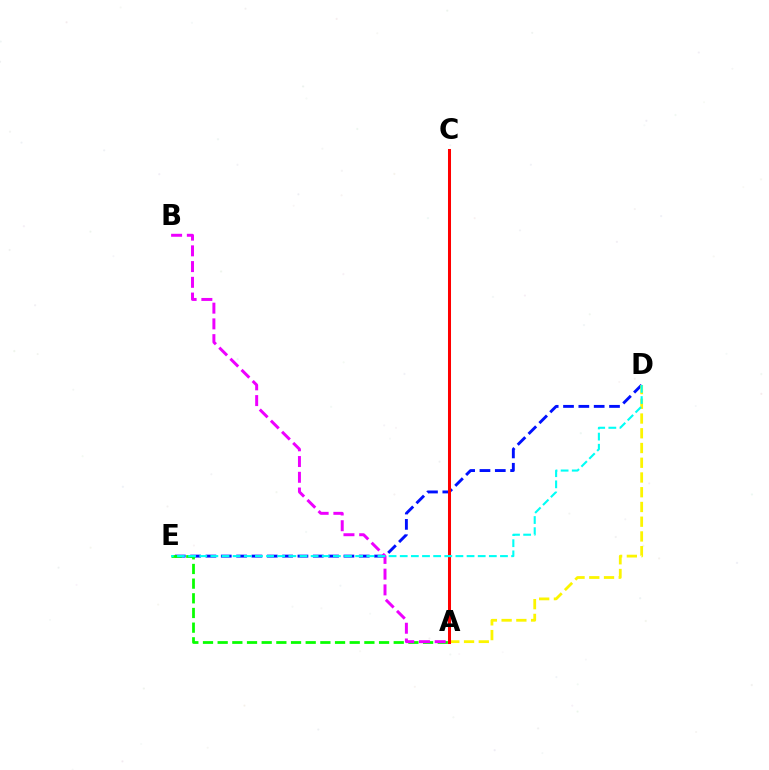{('D', 'E'): [{'color': '#0010ff', 'line_style': 'dashed', 'thickness': 2.08}, {'color': '#00fff6', 'line_style': 'dashed', 'thickness': 1.51}], ('A', 'D'): [{'color': '#fcf500', 'line_style': 'dashed', 'thickness': 2.0}], ('A', 'C'): [{'color': '#ff0000', 'line_style': 'solid', 'thickness': 2.18}], ('A', 'E'): [{'color': '#08ff00', 'line_style': 'dashed', 'thickness': 1.99}], ('A', 'B'): [{'color': '#ee00ff', 'line_style': 'dashed', 'thickness': 2.14}]}